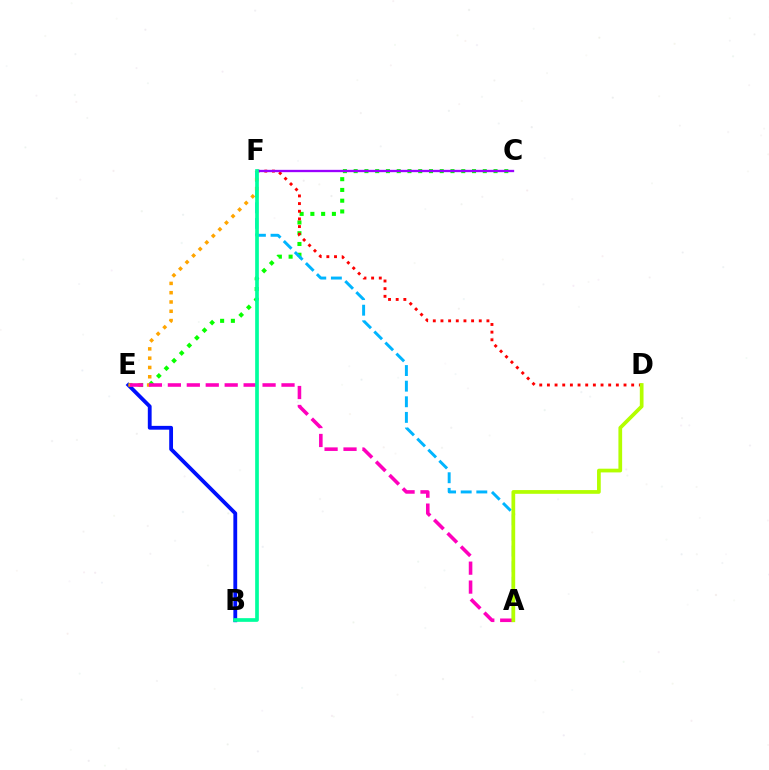{('C', 'E'): [{'color': '#08ff00', 'line_style': 'dotted', 'thickness': 2.92}], ('D', 'F'): [{'color': '#ff0000', 'line_style': 'dotted', 'thickness': 2.08}], ('C', 'F'): [{'color': '#9b00ff', 'line_style': 'solid', 'thickness': 1.67}], ('A', 'F'): [{'color': '#00b5ff', 'line_style': 'dashed', 'thickness': 2.12}], ('B', 'E'): [{'color': '#0010ff', 'line_style': 'solid', 'thickness': 2.75}], ('E', 'F'): [{'color': '#ffa500', 'line_style': 'dotted', 'thickness': 2.52}], ('A', 'E'): [{'color': '#ff00bd', 'line_style': 'dashed', 'thickness': 2.57}], ('B', 'F'): [{'color': '#00ff9d', 'line_style': 'solid', 'thickness': 2.65}], ('A', 'D'): [{'color': '#b3ff00', 'line_style': 'solid', 'thickness': 2.68}]}